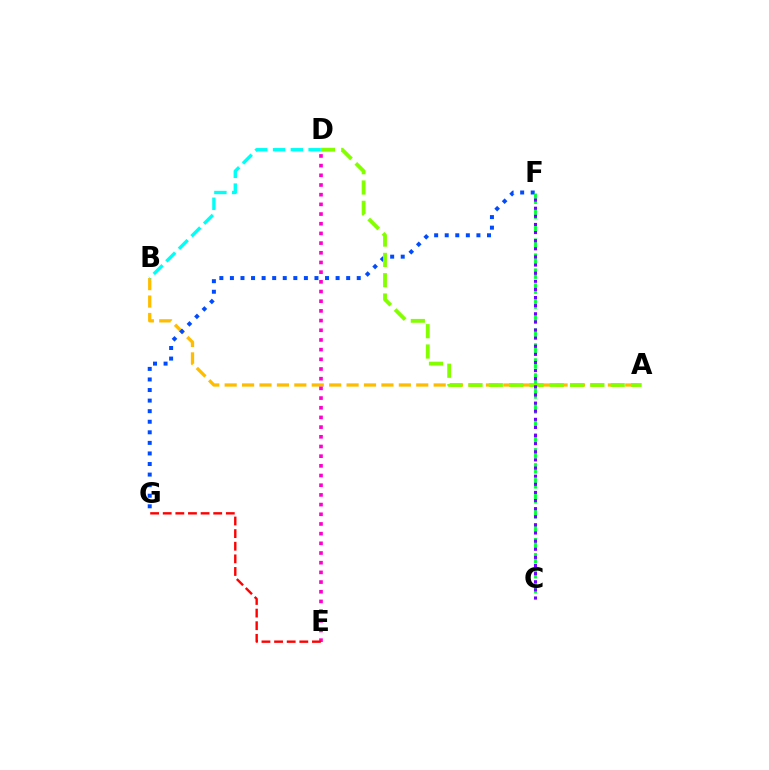{('A', 'B'): [{'color': '#ffbd00', 'line_style': 'dashed', 'thickness': 2.37}], ('F', 'G'): [{'color': '#004bff', 'line_style': 'dotted', 'thickness': 2.87}], ('D', 'E'): [{'color': '#ff00cf', 'line_style': 'dotted', 'thickness': 2.63}], ('A', 'D'): [{'color': '#84ff00', 'line_style': 'dashed', 'thickness': 2.76}], ('C', 'F'): [{'color': '#00ff39', 'line_style': 'dashed', 'thickness': 2.04}, {'color': '#7200ff', 'line_style': 'dotted', 'thickness': 2.21}], ('E', 'G'): [{'color': '#ff0000', 'line_style': 'dashed', 'thickness': 1.71}], ('B', 'D'): [{'color': '#00fff6', 'line_style': 'dashed', 'thickness': 2.42}]}